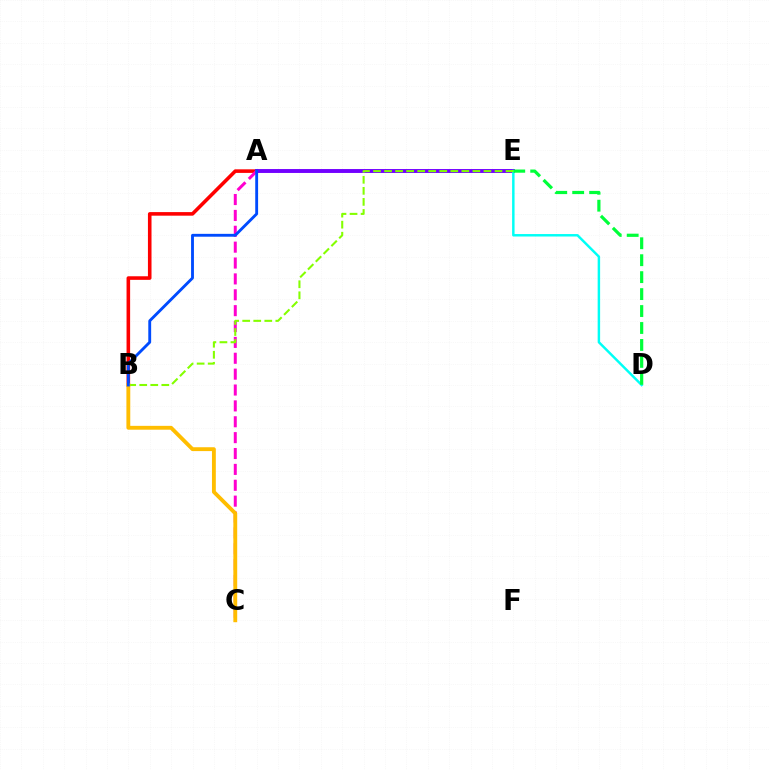{('A', 'B'): [{'color': '#ff0000', 'line_style': 'solid', 'thickness': 2.58}, {'color': '#004bff', 'line_style': 'solid', 'thickness': 2.06}], ('A', 'E'): [{'color': '#7200ff', 'line_style': 'solid', 'thickness': 2.81}], ('A', 'C'): [{'color': '#ff00cf', 'line_style': 'dashed', 'thickness': 2.16}], ('D', 'E'): [{'color': '#00fff6', 'line_style': 'solid', 'thickness': 1.77}, {'color': '#00ff39', 'line_style': 'dashed', 'thickness': 2.3}], ('B', 'E'): [{'color': '#84ff00', 'line_style': 'dashed', 'thickness': 1.5}], ('B', 'C'): [{'color': '#ffbd00', 'line_style': 'solid', 'thickness': 2.77}]}